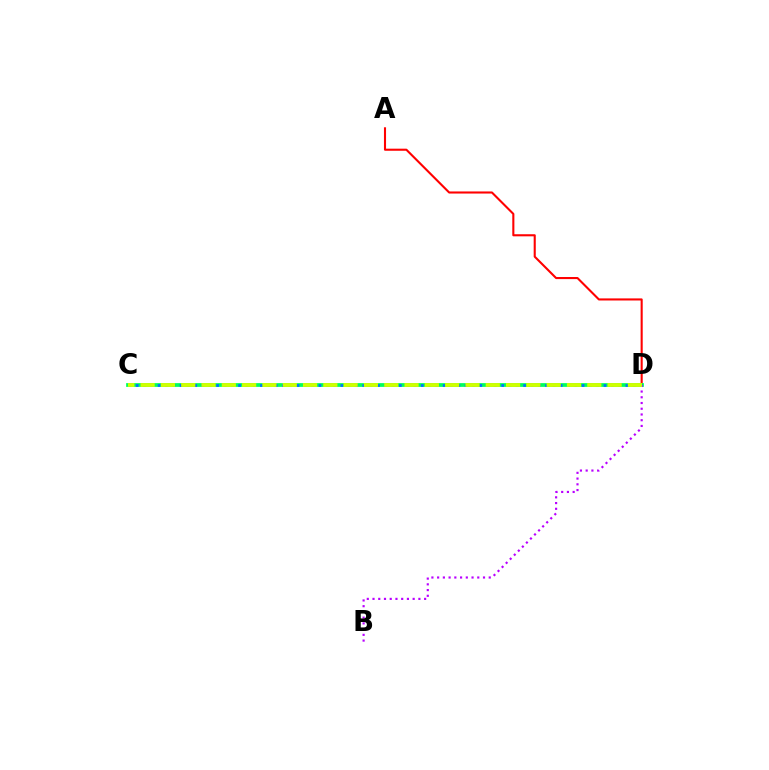{('A', 'D'): [{'color': '#ff0000', 'line_style': 'solid', 'thickness': 1.51}], ('C', 'D'): [{'color': '#00ff5c', 'line_style': 'solid', 'thickness': 2.69}, {'color': '#0074ff', 'line_style': 'dotted', 'thickness': 1.99}, {'color': '#d1ff00', 'line_style': 'dashed', 'thickness': 2.76}], ('B', 'D'): [{'color': '#b900ff', 'line_style': 'dotted', 'thickness': 1.56}]}